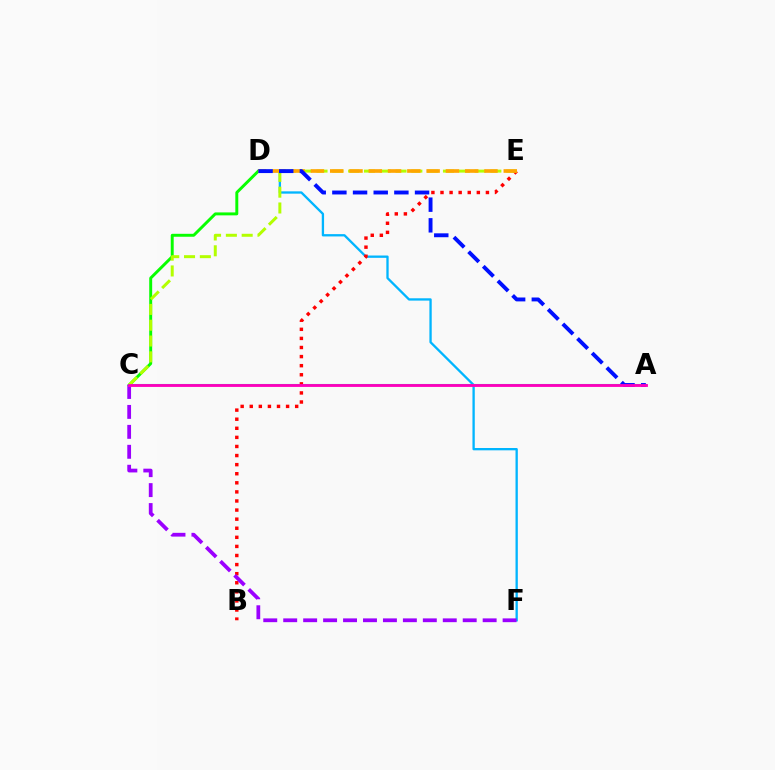{('D', 'F'): [{'color': '#00b5ff', 'line_style': 'solid', 'thickness': 1.67}], ('A', 'C'): [{'color': '#00ff9d', 'line_style': 'solid', 'thickness': 1.5}, {'color': '#ff00bd', 'line_style': 'solid', 'thickness': 2.05}], ('C', 'D'): [{'color': '#08ff00', 'line_style': 'solid', 'thickness': 2.12}], ('B', 'E'): [{'color': '#ff0000', 'line_style': 'dotted', 'thickness': 2.47}], ('C', 'F'): [{'color': '#9b00ff', 'line_style': 'dashed', 'thickness': 2.71}], ('C', 'E'): [{'color': '#b3ff00', 'line_style': 'dashed', 'thickness': 2.15}], ('D', 'E'): [{'color': '#ffa500', 'line_style': 'dashed', 'thickness': 2.62}], ('A', 'D'): [{'color': '#0010ff', 'line_style': 'dashed', 'thickness': 2.81}]}